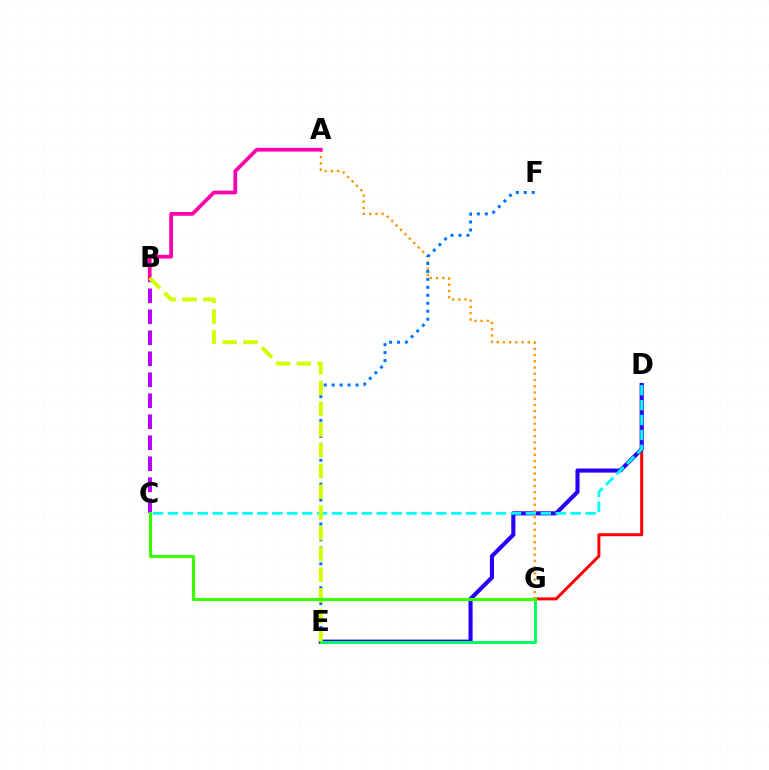{('B', 'C'): [{'color': '#b900ff', 'line_style': 'dashed', 'thickness': 2.85}], ('D', 'G'): [{'color': '#ff0000', 'line_style': 'solid', 'thickness': 2.15}], ('D', 'E'): [{'color': '#2500ff', 'line_style': 'solid', 'thickness': 2.96}], ('A', 'G'): [{'color': '#ff9400', 'line_style': 'dotted', 'thickness': 1.69}], ('E', 'F'): [{'color': '#0074ff', 'line_style': 'dotted', 'thickness': 2.16}], ('E', 'G'): [{'color': '#00ff5c', 'line_style': 'solid', 'thickness': 2.11}], ('C', 'D'): [{'color': '#00fff6', 'line_style': 'dashed', 'thickness': 2.03}], ('A', 'B'): [{'color': '#ff00ac', 'line_style': 'solid', 'thickness': 2.69}], ('B', 'E'): [{'color': '#d1ff00', 'line_style': 'dashed', 'thickness': 2.82}], ('C', 'G'): [{'color': '#3dff00', 'line_style': 'solid', 'thickness': 2.26}]}